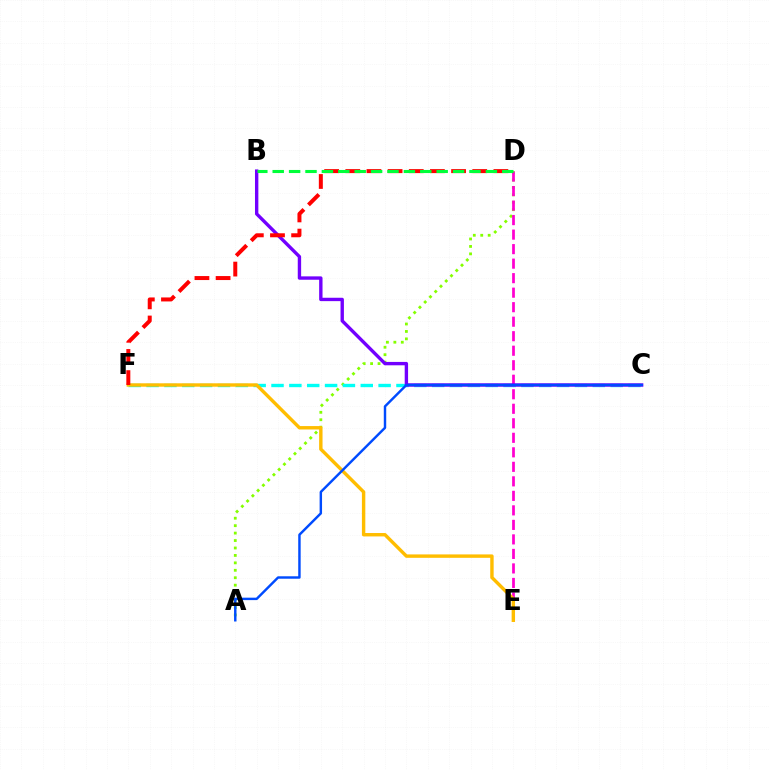{('A', 'D'): [{'color': '#84ff00', 'line_style': 'dotted', 'thickness': 2.02}], ('C', 'F'): [{'color': '#00fff6', 'line_style': 'dashed', 'thickness': 2.42}], ('D', 'E'): [{'color': '#ff00cf', 'line_style': 'dashed', 'thickness': 1.97}], ('B', 'C'): [{'color': '#7200ff', 'line_style': 'solid', 'thickness': 2.43}], ('E', 'F'): [{'color': '#ffbd00', 'line_style': 'solid', 'thickness': 2.45}], ('A', 'C'): [{'color': '#004bff', 'line_style': 'solid', 'thickness': 1.75}], ('D', 'F'): [{'color': '#ff0000', 'line_style': 'dashed', 'thickness': 2.87}], ('B', 'D'): [{'color': '#00ff39', 'line_style': 'dashed', 'thickness': 2.23}]}